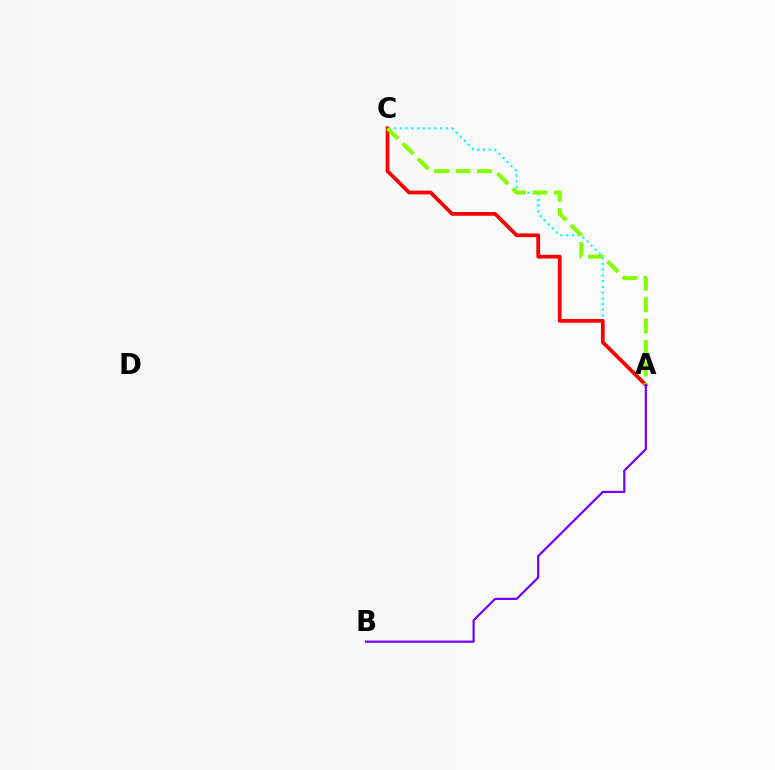{('A', 'C'): [{'color': '#00fff6', 'line_style': 'dotted', 'thickness': 1.56}, {'color': '#ff0000', 'line_style': 'solid', 'thickness': 2.69}, {'color': '#84ff00', 'line_style': 'dashed', 'thickness': 2.91}], ('A', 'B'): [{'color': '#7200ff', 'line_style': 'solid', 'thickness': 1.58}]}